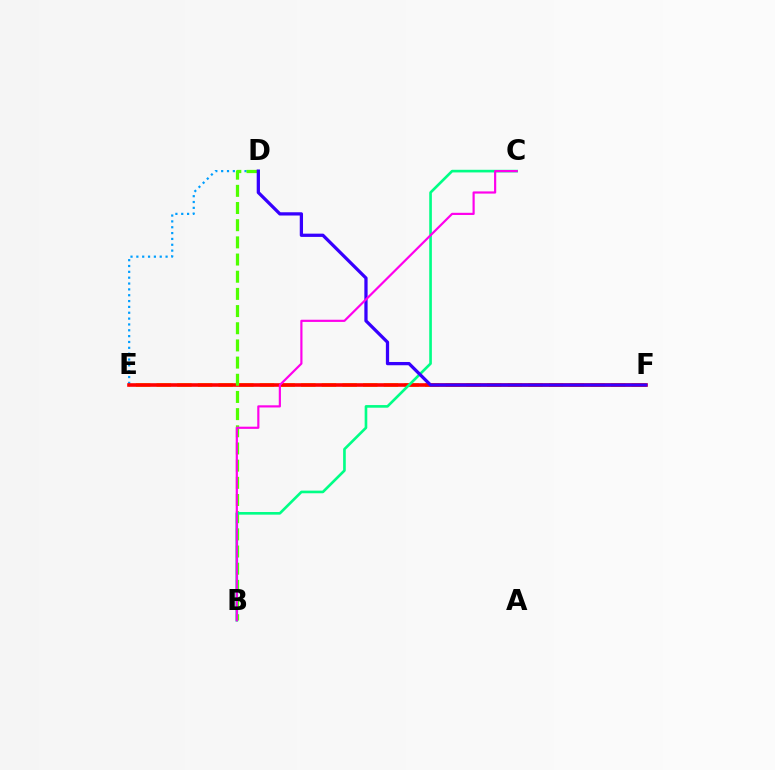{('E', 'F'): [{'color': '#ffd500', 'line_style': 'dashed', 'thickness': 2.81}, {'color': '#ff0000', 'line_style': 'solid', 'thickness': 2.59}], ('D', 'E'): [{'color': '#009eff', 'line_style': 'dotted', 'thickness': 1.59}], ('B', 'D'): [{'color': '#4fff00', 'line_style': 'dashed', 'thickness': 2.33}], ('B', 'C'): [{'color': '#00ff86', 'line_style': 'solid', 'thickness': 1.9}, {'color': '#ff00ed', 'line_style': 'solid', 'thickness': 1.57}], ('D', 'F'): [{'color': '#3700ff', 'line_style': 'solid', 'thickness': 2.35}]}